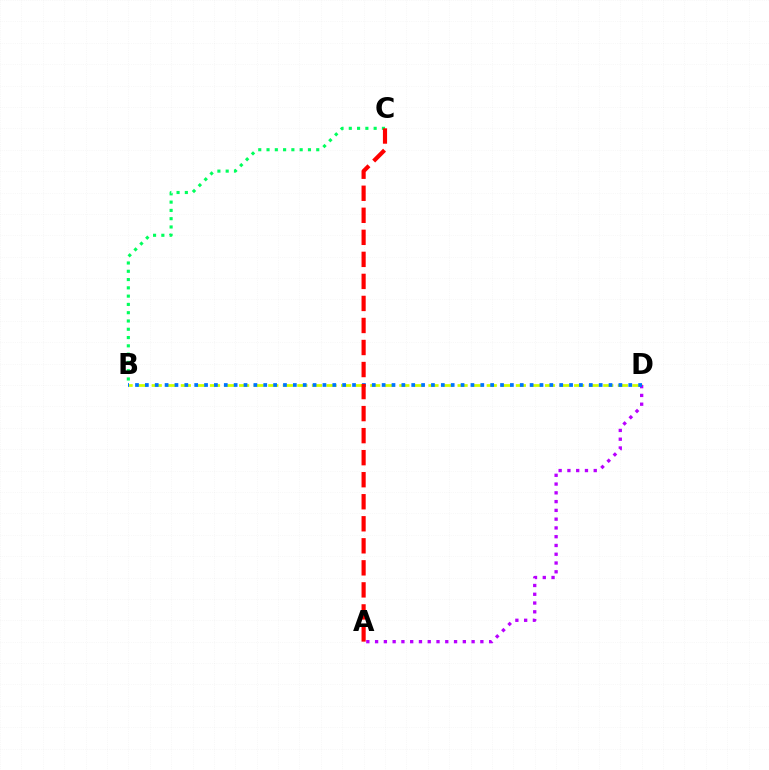{('B', 'C'): [{'color': '#00ff5c', 'line_style': 'dotted', 'thickness': 2.25}], ('B', 'D'): [{'color': '#d1ff00', 'line_style': 'dashed', 'thickness': 1.98}, {'color': '#0074ff', 'line_style': 'dotted', 'thickness': 2.68}], ('A', 'D'): [{'color': '#b900ff', 'line_style': 'dotted', 'thickness': 2.38}], ('A', 'C'): [{'color': '#ff0000', 'line_style': 'dashed', 'thickness': 2.99}]}